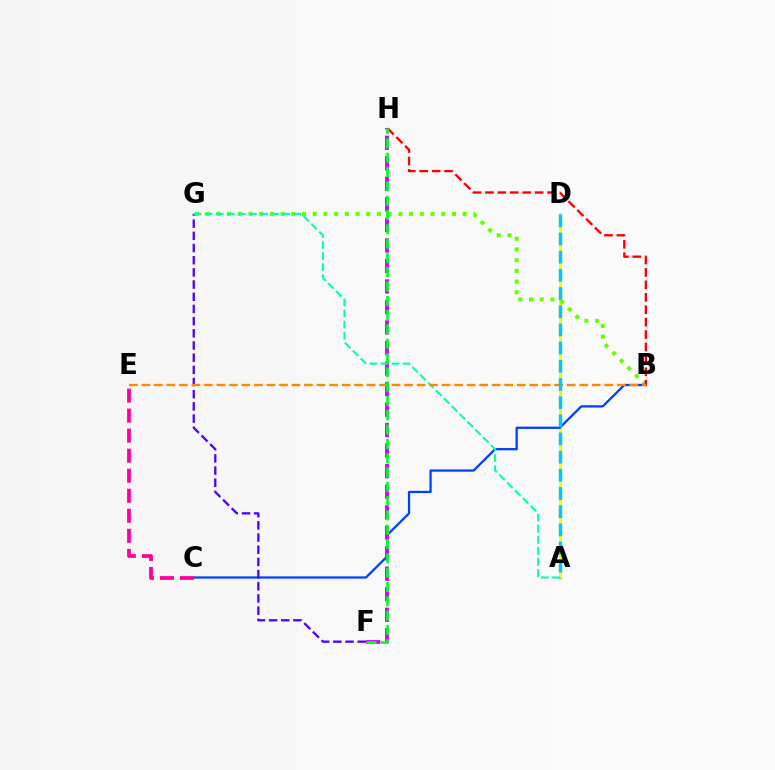{('A', 'D'): [{'color': '#eeff00', 'line_style': 'solid', 'thickness': 2.21}, {'color': '#00c7ff', 'line_style': 'dashed', 'thickness': 2.47}], ('B', 'G'): [{'color': '#66ff00', 'line_style': 'dotted', 'thickness': 2.91}], ('B', 'C'): [{'color': '#003fff', 'line_style': 'solid', 'thickness': 1.63}], ('F', 'H'): [{'color': '#d600ff', 'line_style': 'dashed', 'thickness': 2.79}, {'color': '#00ff27', 'line_style': 'dashed', 'thickness': 1.94}], ('F', 'G'): [{'color': '#4f00ff', 'line_style': 'dashed', 'thickness': 1.66}], ('A', 'G'): [{'color': '#00ffaf', 'line_style': 'dashed', 'thickness': 1.5}], ('B', 'H'): [{'color': '#ff0000', 'line_style': 'dashed', 'thickness': 1.69}], ('C', 'E'): [{'color': '#ff00a0', 'line_style': 'dashed', 'thickness': 2.72}], ('B', 'E'): [{'color': '#ff8800', 'line_style': 'dashed', 'thickness': 1.7}]}